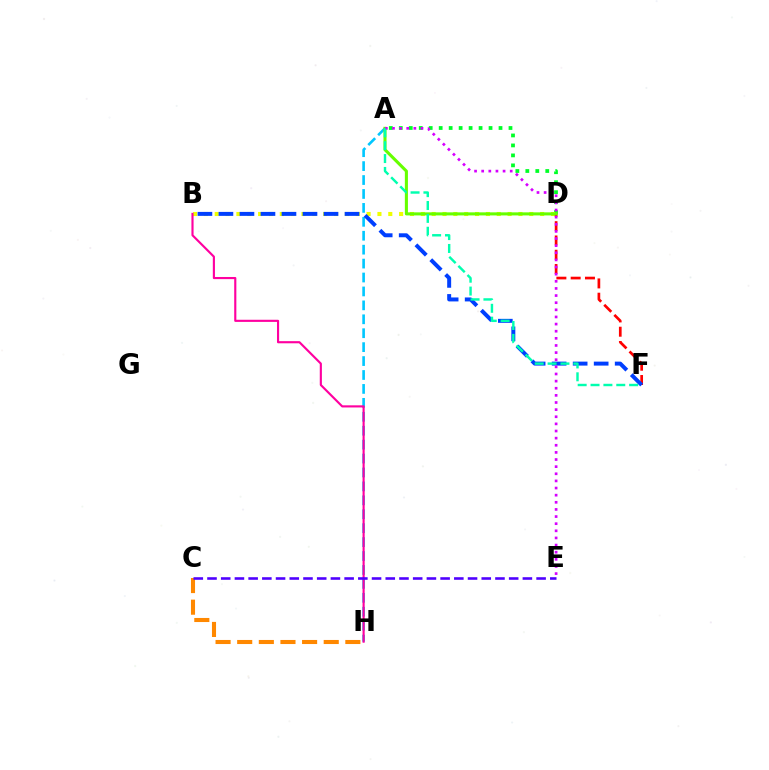{('A', 'H'): [{'color': '#00c7ff', 'line_style': 'dashed', 'thickness': 1.89}], ('A', 'D'): [{'color': '#00ff27', 'line_style': 'dotted', 'thickness': 2.71}, {'color': '#66ff00', 'line_style': 'solid', 'thickness': 2.21}], ('B', 'D'): [{'color': '#eeff00', 'line_style': 'dotted', 'thickness': 2.95}], ('D', 'F'): [{'color': '#ff0000', 'line_style': 'dashed', 'thickness': 1.94}], ('B', 'F'): [{'color': '#003fff', 'line_style': 'dashed', 'thickness': 2.85}], ('B', 'H'): [{'color': '#ff00a0', 'line_style': 'solid', 'thickness': 1.54}], ('C', 'H'): [{'color': '#ff8800', 'line_style': 'dashed', 'thickness': 2.94}], ('C', 'E'): [{'color': '#4f00ff', 'line_style': 'dashed', 'thickness': 1.86}], ('A', 'E'): [{'color': '#d600ff', 'line_style': 'dotted', 'thickness': 1.94}], ('A', 'F'): [{'color': '#00ffaf', 'line_style': 'dashed', 'thickness': 1.75}]}